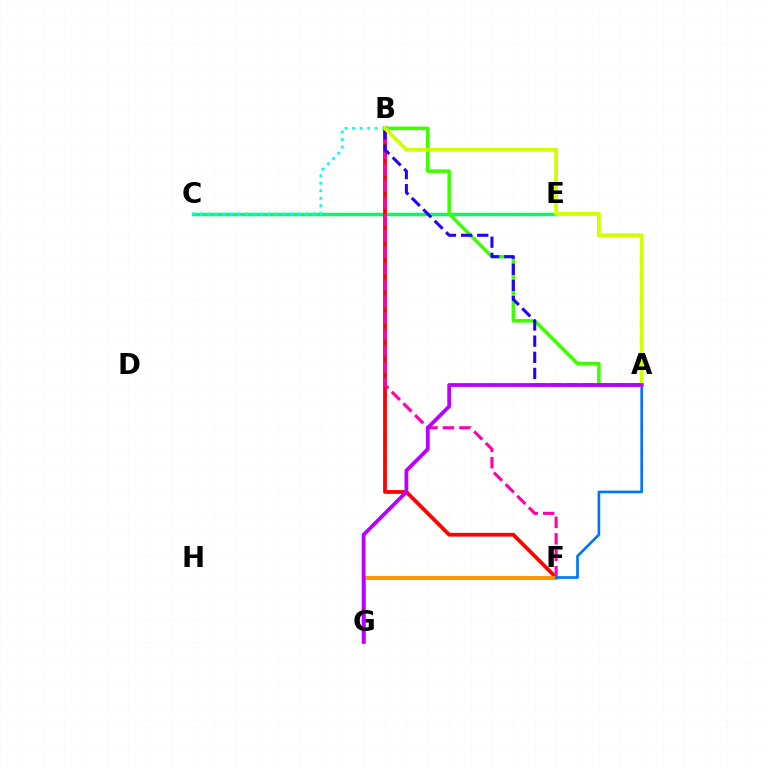{('C', 'E'): [{'color': '#00ff5c', 'line_style': 'solid', 'thickness': 2.5}], ('A', 'B'): [{'color': '#3dff00', 'line_style': 'solid', 'thickness': 2.54}, {'color': '#2500ff', 'line_style': 'dashed', 'thickness': 2.19}, {'color': '#d1ff00', 'line_style': 'solid', 'thickness': 2.76}], ('B', 'F'): [{'color': '#ff0000', 'line_style': 'solid', 'thickness': 2.72}, {'color': '#ff00ac', 'line_style': 'dashed', 'thickness': 2.24}], ('B', 'C'): [{'color': '#00fff6', 'line_style': 'dotted', 'thickness': 2.04}], ('F', 'G'): [{'color': '#ff9400', 'line_style': 'solid', 'thickness': 2.83}], ('A', 'F'): [{'color': '#0074ff', 'line_style': 'solid', 'thickness': 1.92}], ('A', 'G'): [{'color': '#b900ff', 'line_style': 'solid', 'thickness': 2.72}]}